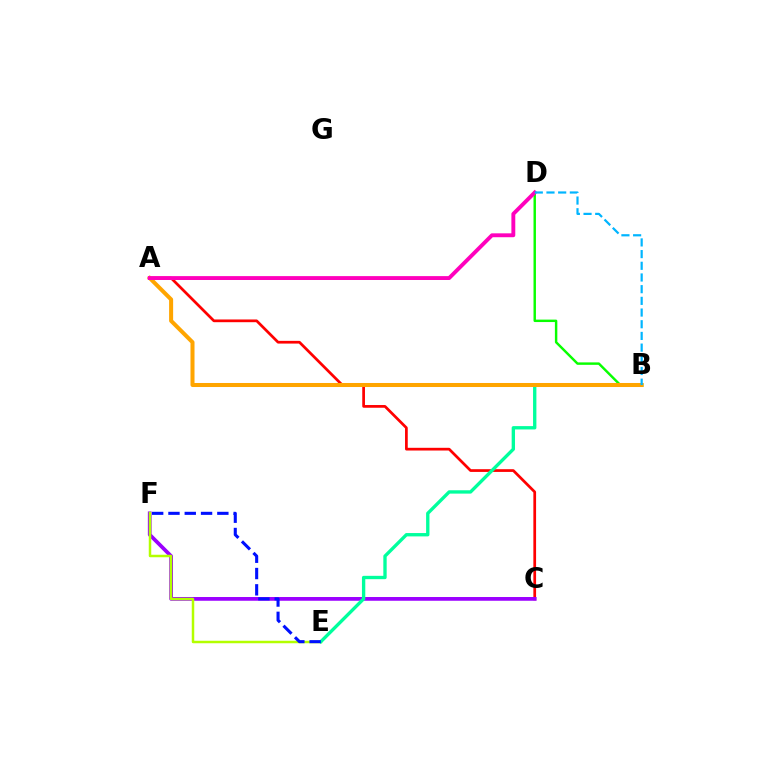{('B', 'D'): [{'color': '#08ff00', 'line_style': 'solid', 'thickness': 1.76}, {'color': '#00b5ff', 'line_style': 'dashed', 'thickness': 1.59}], ('A', 'C'): [{'color': '#ff0000', 'line_style': 'solid', 'thickness': 1.96}], ('C', 'F'): [{'color': '#9b00ff', 'line_style': 'solid', 'thickness': 2.7}], ('E', 'F'): [{'color': '#b3ff00', 'line_style': 'solid', 'thickness': 1.8}, {'color': '#0010ff', 'line_style': 'dashed', 'thickness': 2.21}], ('B', 'E'): [{'color': '#00ff9d', 'line_style': 'solid', 'thickness': 2.41}], ('A', 'B'): [{'color': '#ffa500', 'line_style': 'solid', 'thickness': 2.9}], ('A', 'D'): [{'color': '#ff00bd', 'line_style': 'solid', 'thickness': 2.8}]}